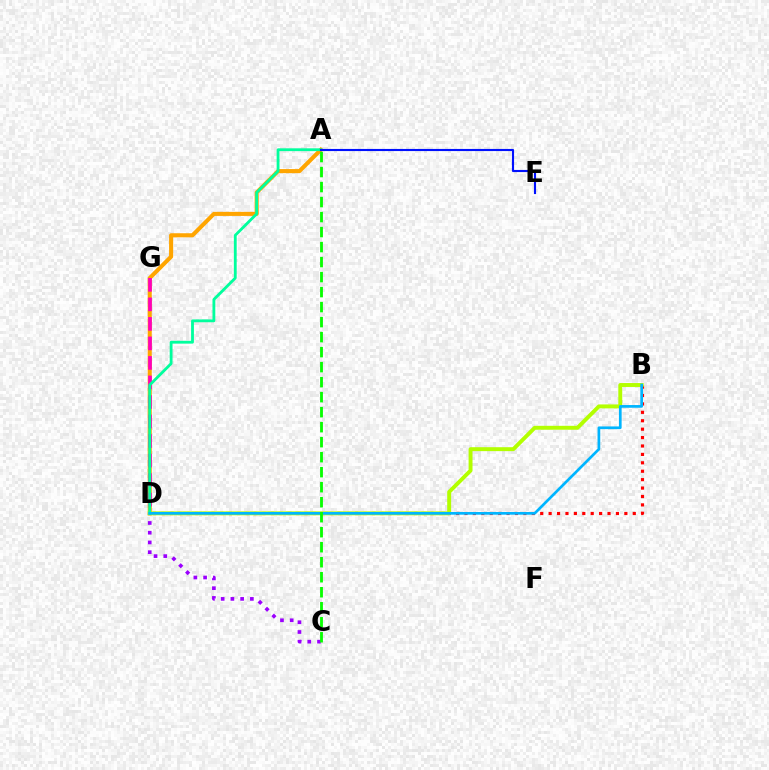{('A', 'D'): [{'color': '#ffa500', 'line_style': 'solid', 'thickness': 2.94}, {'color': '#00ff9d', 'line_style': 'solid', 'thickness': 2.03}], ('B', 'D'): [{'color': '#ff0000', 'line_style': 'dotted', 'thickness': 2.29}, {'color': '#b3ff00', 'line_style': 'solid', 'thickness': 2.82}, {'color': '#00b5ff', 'line_style': 'solid', 'thickness': 1.94}], ('C', 'D'): [{'color': '#9b00ff', 'line_style': 'dotted', 'thickness': 2.65}], ('D', 'G'): [{'color': '#ff00bd', 'line_style': 'dashed', 'thickness': 2.65}], ('A', 'C'): [{'color': '#08ff00', 'line_style': 'dashed', 'thickness': 2.04}], ('A', 'E'): [{'color': '#0010ff', 'line_style': 'solid', 'thickness': 1.53}]}